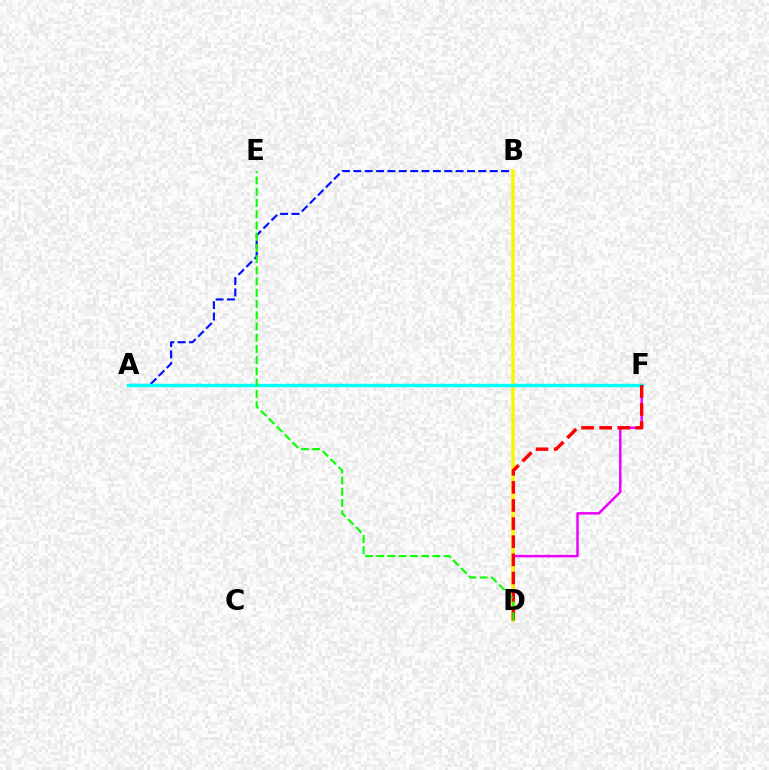{('D', 'F'): [{'color': '#ee00ff', 'line_style': 'solid', 'thickness': 1.79}, {'color': '#ff0000', 'line_style': 'dashed', 'thickness': 2.46}], ('A', 'B'): [{'color': '#0010ff', 'line_style': 'dashed', 'thickness': 1.54}], ('B', 'D'): [{'color': '#fcf500', 'line_style': 'solid', 'thickness': 2.55}], ('A', 'F'): [{'color': '#00fff6', 'line_style': 'solid', 'thickness': 2.44}], ('D', 'E'): [{'color': '#08ff00', 'line_style': 'dashed', 'thickness': 1.52}]}